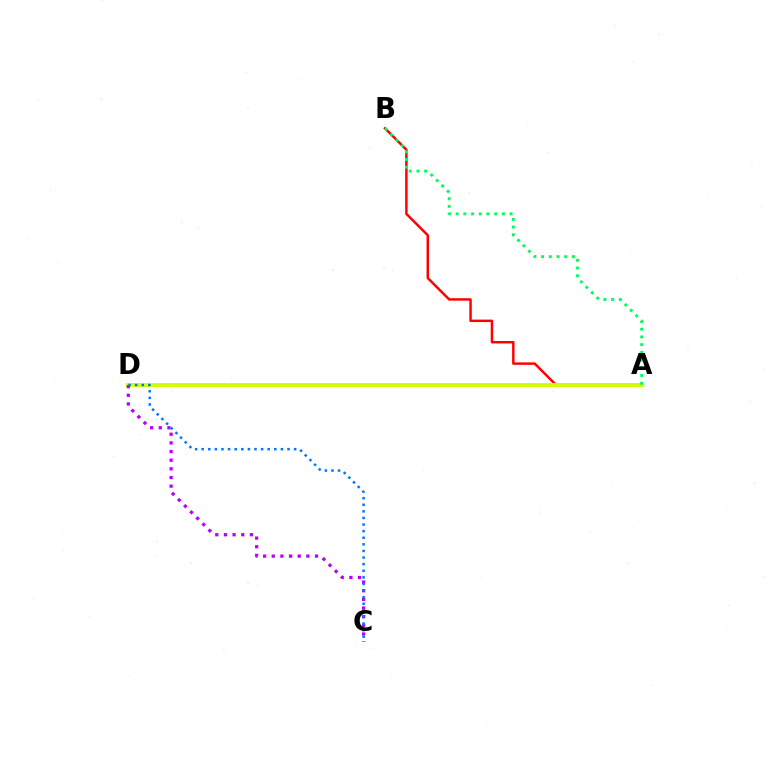{('A', 'B'): [{'color': '#ff0000', 'line_style': 'solid', 'thickness': 1.78}, {'color': '#00ff5c', 'line_style': 'dotted', 'thickness': 2.1}], ('A', 'D'): [{'color': '#d1ff00', 'line_style': 'solid', 'thickness': 2.82}], ('C', 'D'): [{'color': '#b900ff', 'line_style': 'dotted', 'thickness': 2.35}, {'color': '#0074ff', 'line_style': 'dotted', 'thickness': 1.79}]}